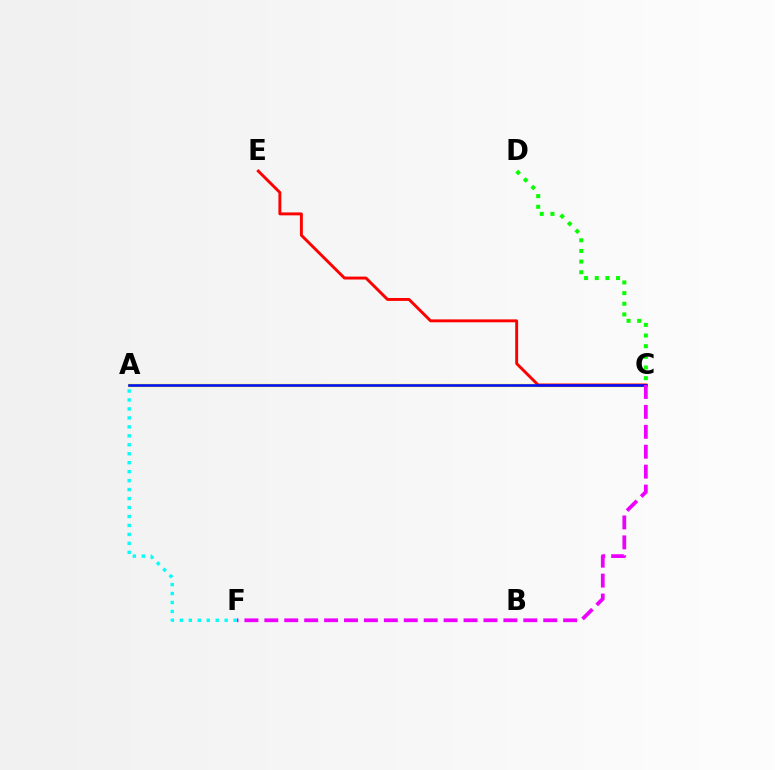{('C', 'D'): [{'color': '#08ff00', 'line_style': 'dotted', 'thickness': 2.9}], ('A', 'C'): [{'color': '#fcf500', 'line_style': 'solid', 'thickness': 2.42}, {'color': '#0010ff', 'line_style': 'solid', 'thickness': 1.89}], ('C', 'E'): [{'color': '#ff0000', 'line_style': 'solid', 'thickness': 2.1}], ('C', 'F'): [{'color': '#ee00ff', 'line_style': 'dashed', 'thickness': 2.71}], ('A', 'F'): [{'color': '#00fff6', 'line_style': 'dotted', 'thickness': 2.44}]}